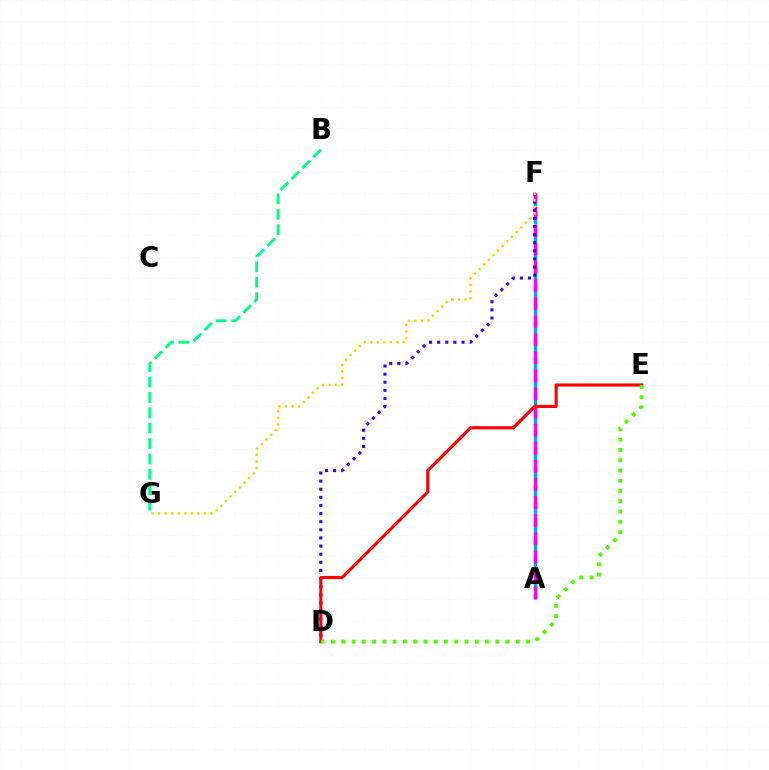{('A', 'F'): [{'color': '#009eff', 'line_style': 'dashed', 'thickness': 2.47}, {'color': '#ff00ed', 'line_style': 'dashed', 'thickness': 2.46}], ('D', 'F'): [{'color': '#3700ff', 'line_style': 'dotted', 'thickness': 2.21}], ('B', 'G'): [{'color': '#00ff86', 'line_style': 'dashed', 'thickness': 2.09}], ('D', 'E'): [{'color': '#ff0000', 'line_style': 'solid', 'thickness': 2.27}, {'color': '#4fff00', 'line_style': 'dotted', 'thickness': 2.79}], ('F', 'G'): [{'color': '#ffd500', 'line_style': 'dotted', 'thickness': 1.78}]}